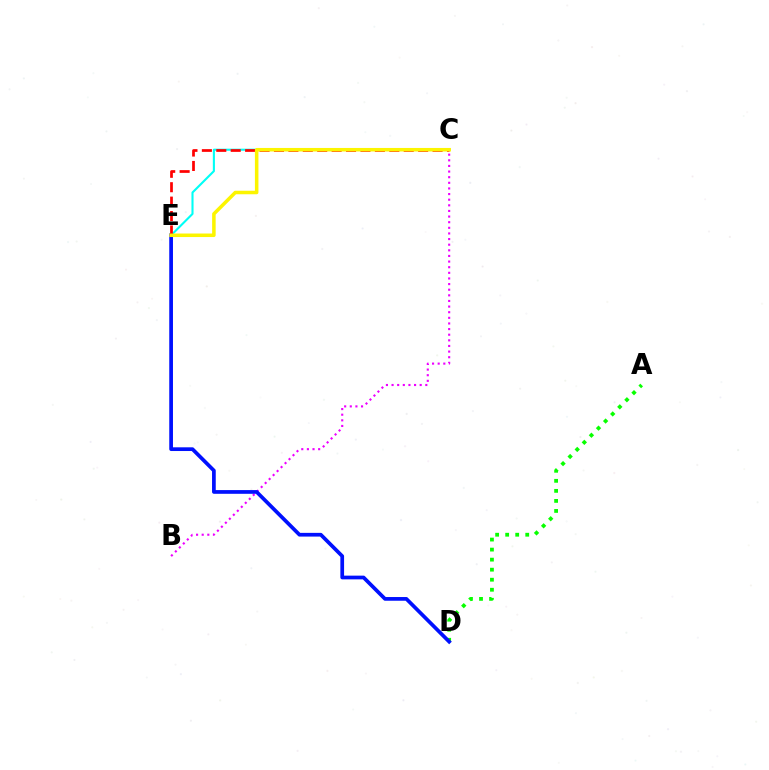{('A', 'D'): [{'color': '#08ff00', 'line_style': 'dotted', 'thickness': 2.73}], ('C', 'E'): [{'color': '#00fff6', 'line_style': 'solid', 'thickness': 1.51}, {'color': '#ff0000', 'line_style': 'dashed', 'thickness': 1.96}, {'color': '#fcf500', 'line_style': 'solid', 'thickness': 2.54}], ('B', 'C'): [{'color': '#ee00ff', 'line_style': 'dotted', 'thickness': 1.53}], ('D', 'E'): [{'color': '#0010ff', 'line_style': 'solid', 'thickness': 2.68}]}